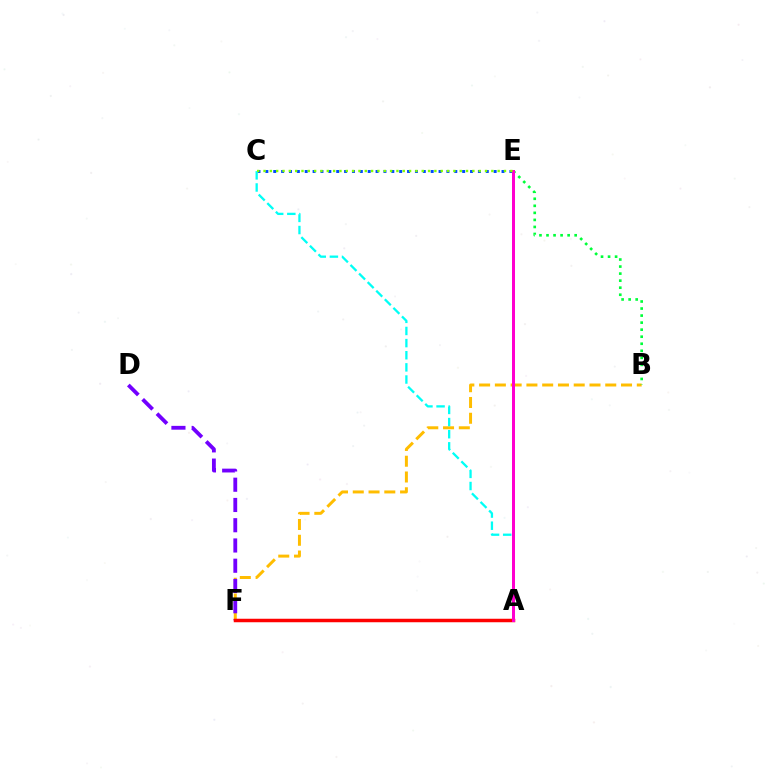{('B', 'F'): [{'color': '#ffbd00', 'line_style': 'dashed', 'thickness': 2.14}], ('D', 'F'): [{'color': '#7200ff', 'line_style': 'dashed', 'thickness': 2.75}], ('C', 'E'): [{'color': '#004bff', 'line_style': 'dotted', 'thickness': 2.14}, {'color': '#84ff00', 'line_style': 'dotted', 'thickness': 1.72}], ('B', 'E'): [{'color': '#00ff39', 'line_style': 'dotted', 'thickness': 1.91}], ('A', 'F'): [{'color': '#ff0000', 'line_style': 'solid', 'thickness': 2.51}], ('A', 'C'): [{'color': '#00fff6', 'line_style': 'dashed', 'thickness': 1.65}], ('A', 'E'): [{'color': '#ff00cf', 'line_style': 'solid', 'thickness': 2.15}]}